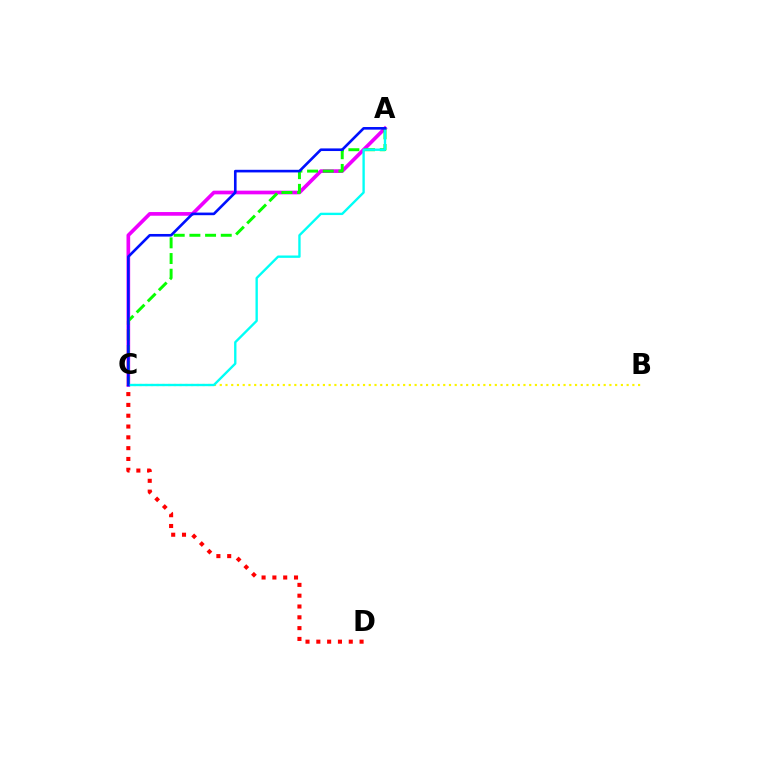{('B', 'C'): [{'color': '#fcf500', 'line_style': 'dotted', 'thickness': 1.56}], ('A', 'C'): [{'color': '#ee00ff', 'line_style': 'solid', 'thickness': 2.65}, {'color': '#08ff00', 'line_style': 'dashed', 'thickness': 2.13}, {'color': '#00fff6', 'line_style': 'solid', 'thickness': 1.7}, {'color': '#0010ff', 'line_style': 'solid', 'thickness': 1.89}], ('C', 'D'): [{'color': '#ff0000', 'line_style': 'dotted', 'thickness': 2.94}]}